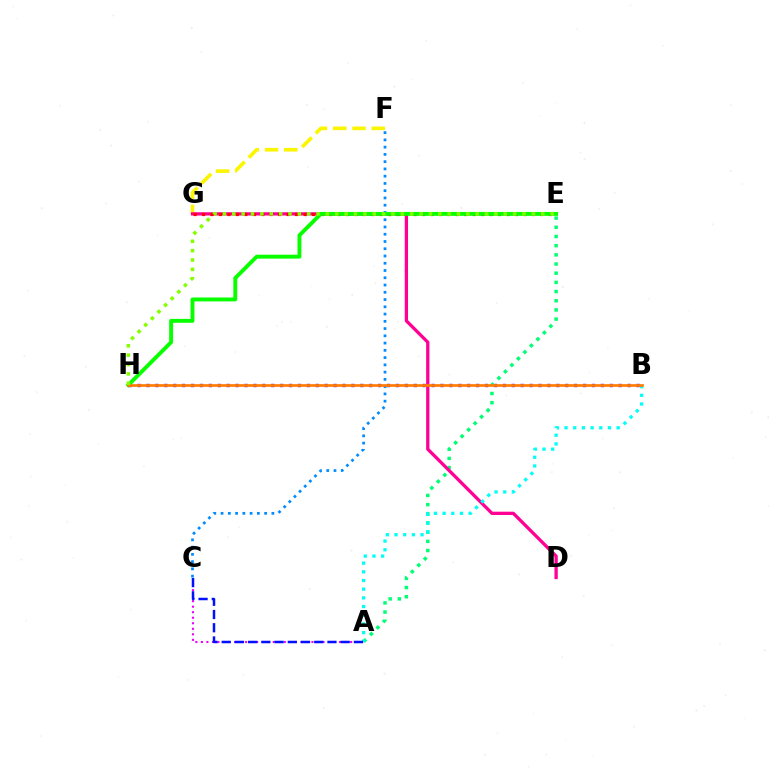{('A', 'C'): [{'color': '#ee00ff', 'line_style': 'dotted', 'thickness': 1.5}, {'color': '#0010ff', 'line_style': 'dashed', 'thickness': 1.8}], ('F', 'G'): [{'color': '#fcf500', 'line_style': 'dashed', 'thickness': 2.62}], ('C', 'F'): [{'color': '#008cff', 'line_style': 'dotted', 'thickness': 1.97}], ('B', 'H'): [{'color': '#7200ff', 'line_style': 'dotted', 'thickness': 2.42}, {'color': '#ff7c00', 'line_style': 'solid', 'thickness': 1.93}], ('A', 'E'): [{'color': '#00ff74', 'line_style': 'dotted', 'thickness': 2.49}], ('D', 'G'): [{'color': '#ff0094', 'line_style': 'solid', 'thickness': 2.36}], ('E', 'G'): [{'color': '#ff0000', 'line_style': 'dotted', 'thickness': 2.3}], ('E', 'H'): [{'color': '#08ff00', 'line_style': 'solid', 'thickness': 2.81}, {'color': '#84ff00', 'line_style': 'dotted', 'thickness': 2.54}], ('A', 'B'): [{'color': '#00fff6', 'line_style': 'dotted', 'thickness': 2.36}]}